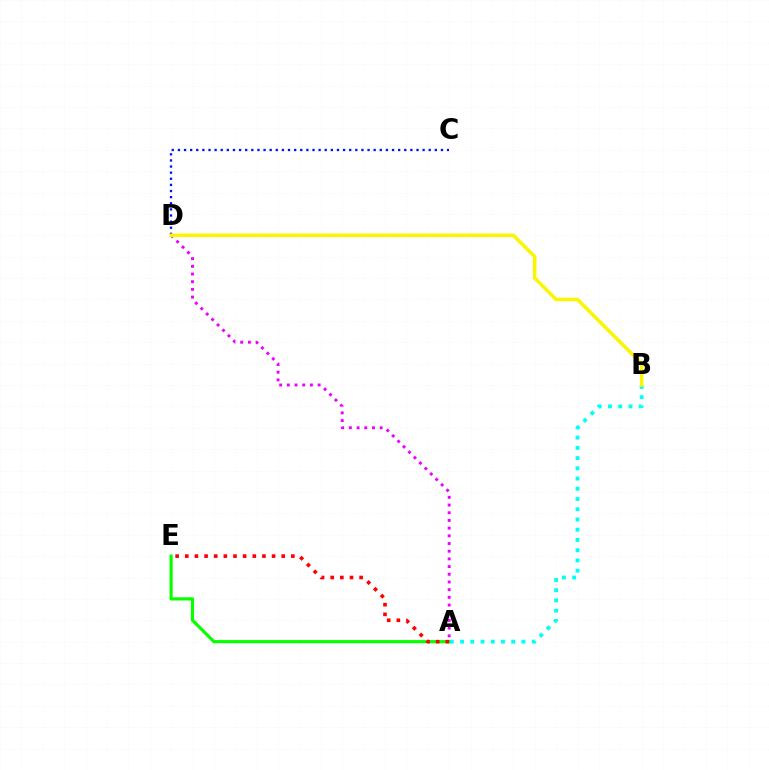{('A', 'E'): [{'color': '#08ff00', 'line_style': 'solid', 'thickness': 2.29}, {'color': '#ff0000', 'line_style': 'dotted', 'thickness': 2.62}], ('A', 'B'): [{'color': '#00fff6', 'line_style': 'dotted', 'thickness': 2.78}], ('C', 'D'): [{'color': '#0010ff', 'line_style': 'dotted', 'thickness': 1.66}], ('A', 'D'): [{'color': '#ee00ff', 'line_style': 'dotted', 'thickness': 2.09}], ('B', 'D'): [{'color': '#fcf500', 'line_style': 'solid', 'thickness': 2.52}]}